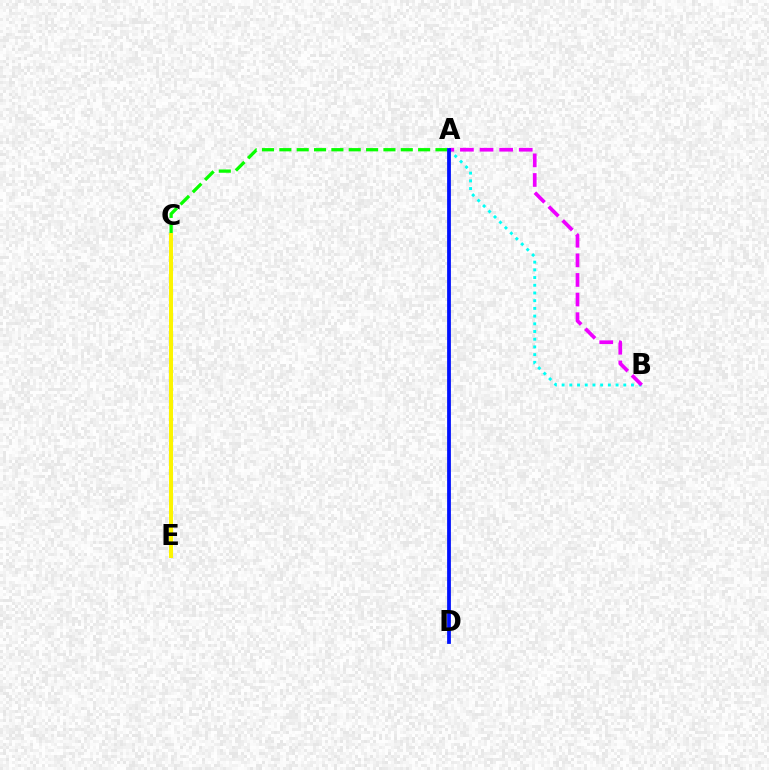{('A', 'B'): [{'color': '#00fff6', 'line_style': 'dotted', 'thickness': 2.09}, {'color': '#ee00ff', 'line_style': 'dashed', 'thickness': 2.66}], ('A', 'C'): [{'color': '#08ff00', 'line_style': 'dashed', 'thickness': 2.36}], ('C', 'E'): [{'color': '#ff0000', 'line_style': 'dashed', 'thickness': 1.85}, {'color': '#fcf500', 'line_style': 'solid', 'thickness': 2.9}], ('A', 'D'): [{'color': '#0010ff', 'line_style': 'solid', 'thickness': 2.72}]}